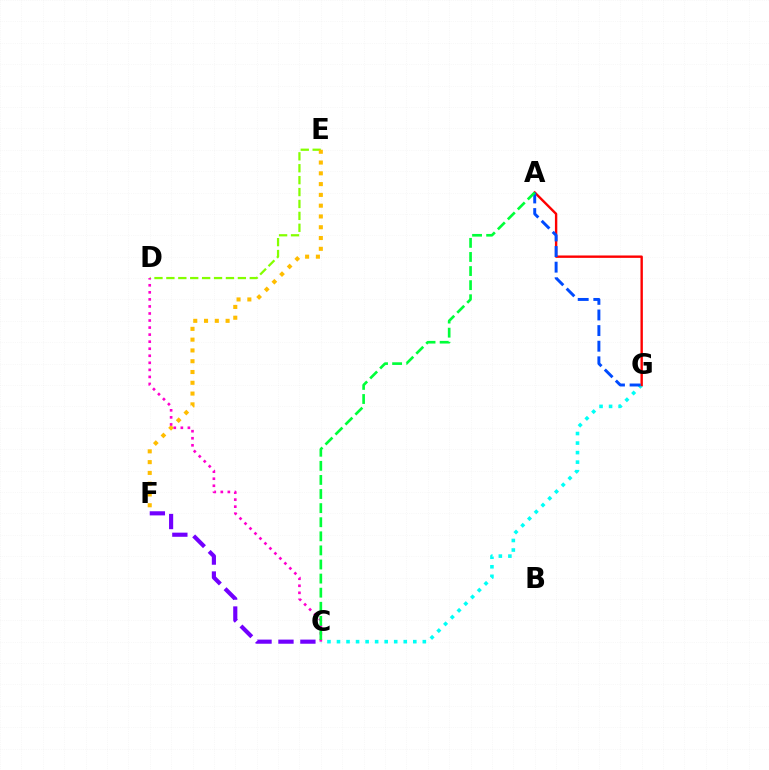{('C', 'F'): [{'color': '#7200ff', 'line_style': 'dashed', 'thickness': 2.98}], ('C', 'G'): [{'color': '#00fff6', 'line_style': 'dotted', 'thickness': 2.59}], ('A', 'G'): [{'color': '#ff0000', 'line_style': 'solid', 'thickness': 1.72}, {'color': '#004bff', 'line_style': 'dashed', 'thickness': 2.12}], ('D', 'E'): [{'color': '#84ff00', 'line_style': 'dashed', 'thickness': 1.62}], ('E', 'F'): [{'color': '#ffbd00', 'line_style': 'dotted', 'thickness': 2.93}], ('C', 'D'): [{'color': '#ff00cf', 'line_style': 'dotted', 'thickness': 1.91}], ('A', 'C'): [{'color': '#00ff39', 'line_style': 'dashed', 'thickness': 1.91}]}